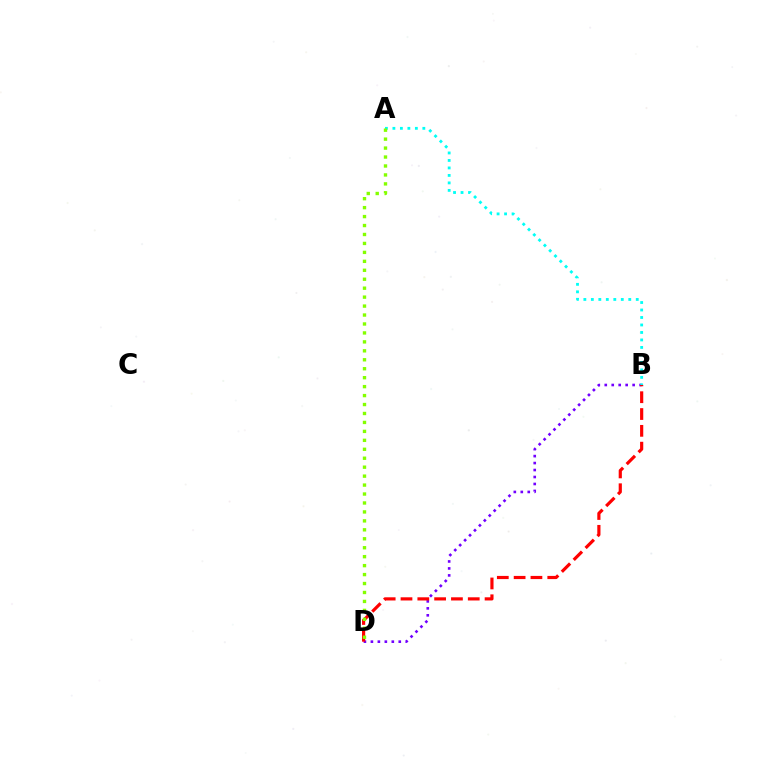{('B', 'D'): [{'color': '#7200ff', 'line_style': 'dotted', 'thickness': 1.89}, {'color': '#ff0000', 'line_style': 'dashed', 'thickness': 2.28}], ('A', 'B'): [{'color': '#00fff6', 'line_style': 'dotted', 'thickness': 2.03}], ('A', 'D'): [{'color': '#84ff00', 'line_style': 'dotted', 'thickness': 2.43}]}